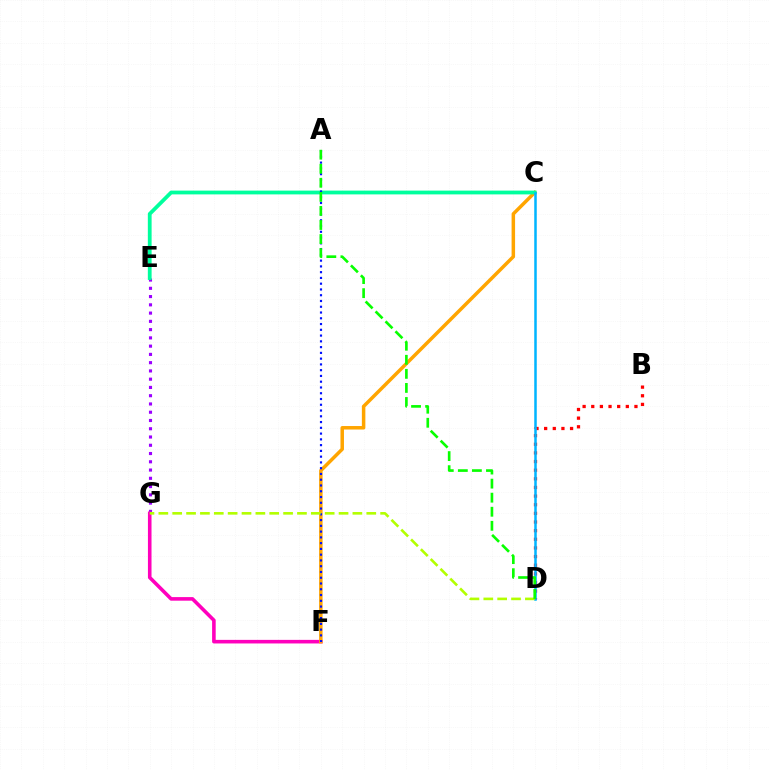{('E', 'G'): [{'color': '#9b00ff', 'line_style': 'dotted', 'thickness': 2.24}], ('F', 'G'): [{'color': '#ff00bd', 'line_style': 'solid', 'thickness': 2.58}], ('C', 'F'): [{'color': '#ffa500', 'line_style': 'solid', 'thickness': 2.52}], ('B', 'D'): [{'color': '#ff0000', 'line_style': 'dotted', 'thickness': 2.35}], ('C', 'E'): [{'color': '#00ff9d', 'line_style': 'solid', 'thickness': 2.72}], ('C', 'D'): [{'color': '#00b5ff', 'line_style': 'solid', 'thickness': 1.81}], ('A', 'F'): [{'color': '#0010ff', 'line_style': 'dotted', 'thickness': 1.57}], ('D', 'G'): [{'color': '#b3ff00', 'line_style': 'dashed', 'thickness': 1.88}], ('A', 'D'): [{'color': '#08ff00', 'line_style': 'dashed', 'thickness': 1.91}]}